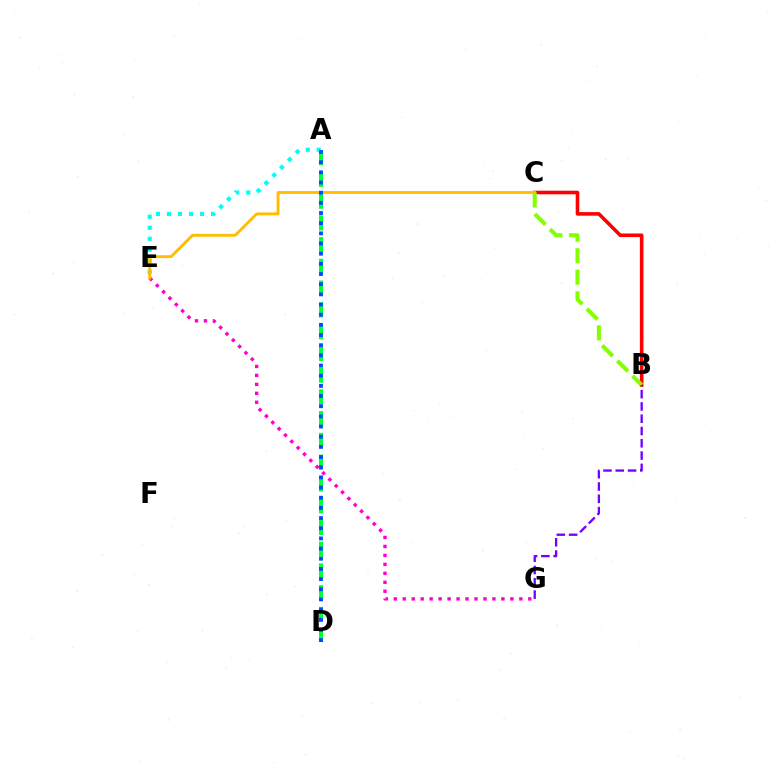{('E', 'G'): [{'color': '#ff00cf', 'line_style': 'dotted', 'thickness': 2.44}], ('A', 'D'): [{'color': '#00ff39', 'line_style': 'dashed', 'thickness': 2.96}, {'color': '#004bff', 'line_style': 'dotted', 'thickness': 2.76}], ('B', 'C'): [{'color': '#ff0000', 'line_style': 'solid', 'thickness': 2.58}, {'color': '#84ff00', 'line_style': 'dashed', 'thickness': 2.92}], ('A', 'E'): [{'color': '#00fff6', 'line_style': 'dotted', 'thickness': 3.0}], ('C', 'E'): [{'color': '#ffbd00', 'line_style': 'solid', 'thickness': 2.06}], ('B', 'G'): [{'color': '#7200ff', 'line_style': 'dashed', 'thickness': 1.67}]}